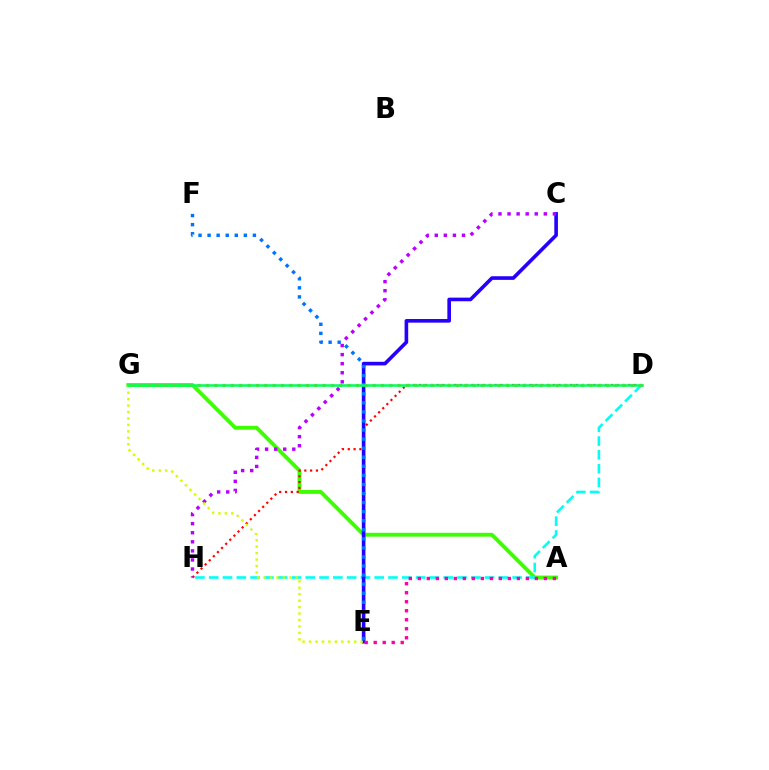{('A', 'G'): [{'color': '#3dff00', 'line_style': 'solid', 'thickness': 2.77}], ('D', 'H'): [{'color': '#ff0000', 'line_style': 'dotted', 'thickness': 1.58}, {'color': '#00fff6', 'line_style': 'dashed', 'thickness': 1.87}], ('C', 'E'): [{'color': '#2500ff', 'line_style': 'solid', 'thickness': 2.61}], ('D', 'G'): [{'color': '#ff9400', 'line_style': 'dotted', 'thickness': 2.26}, {'color': '#00ff5c', 'line_style': 'solid', 'thickness': 1.83}], ('A', 'E'): [{'color': '#ff00ac', 'line_style': 'dotted', 'thickness': 2.45}], ('C', 'H'): [{'color': '#b900ff', 'line_style': 'dotted', 'thickness': 2.46}], ('E', 'G'): [{'color': '#d1ff00', 'line_style': 'dotted', 'thickness': 1.75}], ('E', 'F'): [{'color': '#0074ff', 'line_style': 'dotted', 'thickness': 2.46}]}